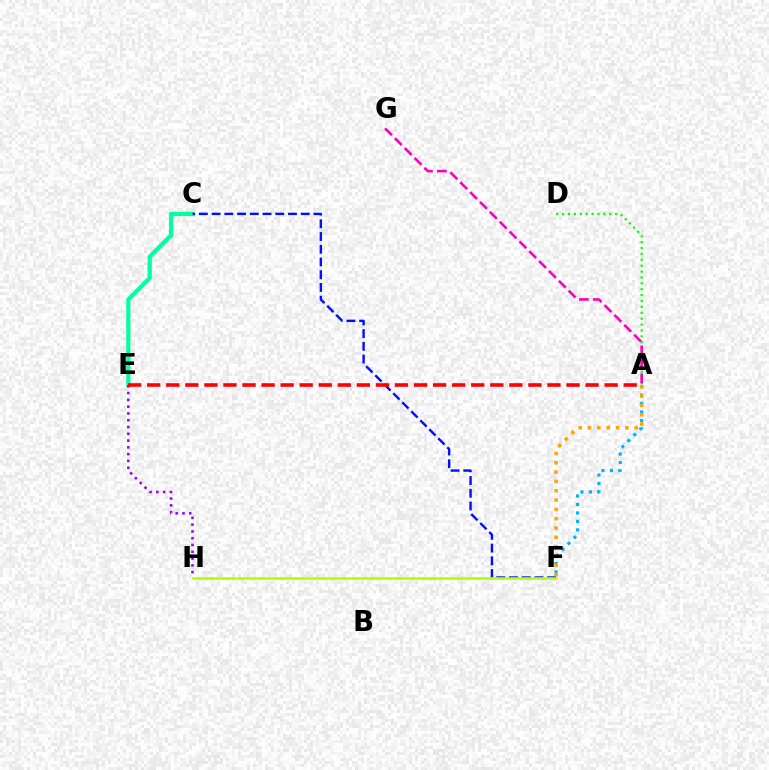{('C', 'E'): [{'color': '#00ff9d', 'line_style': 'solid', 'thickness': 3.0}], ('C', 'F'): [{'color': '#0010ff', 'line_style': 'dashed', 'thickness': 1.73}], ('A', 'F'): [{'color': '#00b5ff', 'line_style': 'dotted', 'thickness': 2.3}, {'color': '#ffa500', 'line_style': 'dotted', 'thickness': 2.53}], ('F', 'H'): [{'color': '#b3ff00', 'line_style': 'solid', 'thickness': 1.87}], ('E', 'H'): [{'color': '#9b00ff', 'line_style': 'dotted', 'thickness': 1.84}], ('A', 'D'): [{'color': '#08ff00', 'line_style': 'dotted', 'thickness': 1.6}], ('A', 'E'): [{'color': '#ff0000', 'line_style': 'dashed', 'thickness': 2.59}], ('A', 'G'): [{'color': '#ff00bd', 'line_style': 'dashed', 'thickness': 1.89}]}